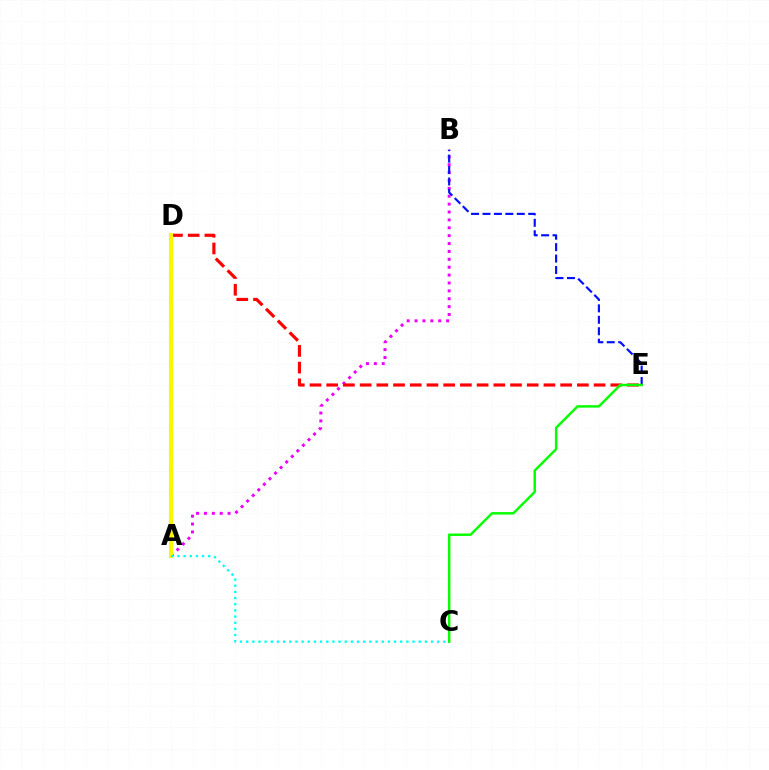{('A', 'B'): [{'color': '#ee00ff', 'line_style': 'dotted', 'thickness': 2.14}], ('D', 'E'): [{'color': '#ff0000', 'line_style': 'dashed', 'thickness': 2.27}], ('B', 'E'): [{'color': '#0010ff', 'line_style': 'dashed', 'thickness': 1.55}], ('A', 'D'): [{'color': '#fcf500', 'line_style': 'solid', 'thickness': 2.97}], ('A', 'C'): [{'color': '#00fff6', 'line_style': 'dotted', 'thickness': 1.67}], ('C', 'E'): [{'color': '#08ff00', 'line_style': 'solid', 'thickness': 1.77}]}